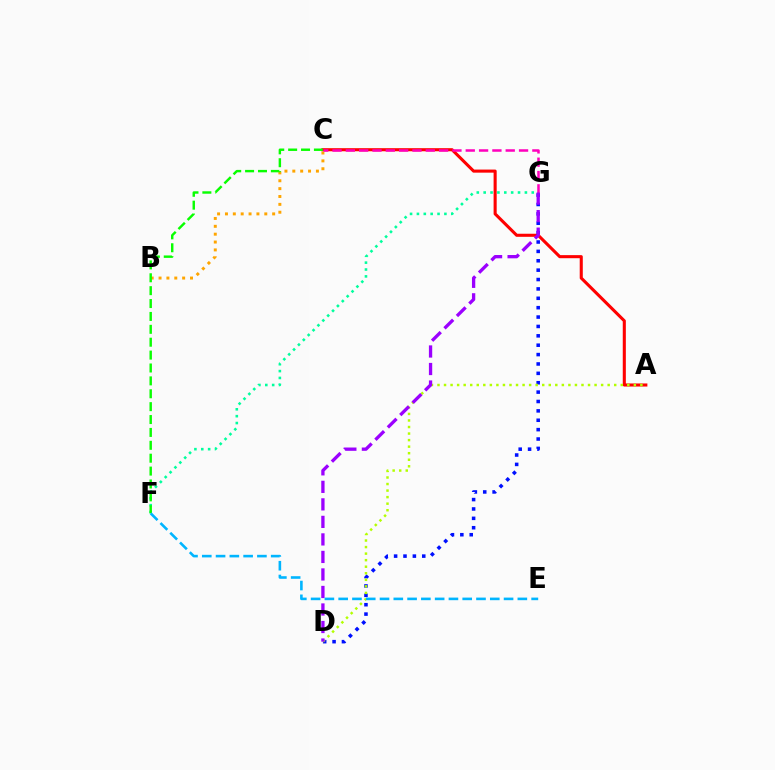{('B', 'C'): [{'color': '#ffa500', 'line_style': 'dotted', 'thickness': 2.14}], ('A', 'C'): [{'color': '#ff0000', 'line_style': 'solid', 'thickness': 2.22}], ('C', 'G'): [{'color': '#ff00bd', 'line_style': 'dashed', 'thickness': 1.81}], ('D', 'G'): [{'color': '#0010ff', 'line_style': 'dotted', 'thickness': 2.55}, {'color': '#9b00ff', 'line_style': 'dashed', 'thickness': 2.38}], ('F', 'G'): [{'color': '#00ff9d', 'line_style': 'dotted', 'thickness': 1.87}], ('C', 'F'): [{'color': '#08ff00', 'line_style': 'dashed', 'thickness': 1.75}], ('A', 'D'): [{'color': '#b3ff00', 'line_style': 'dotted', 'thickness': 1.78}], ('E', 'F'): [{'color': '#00b5ff', 'line_style': 'dashed', 'thickness': 1.87}]}